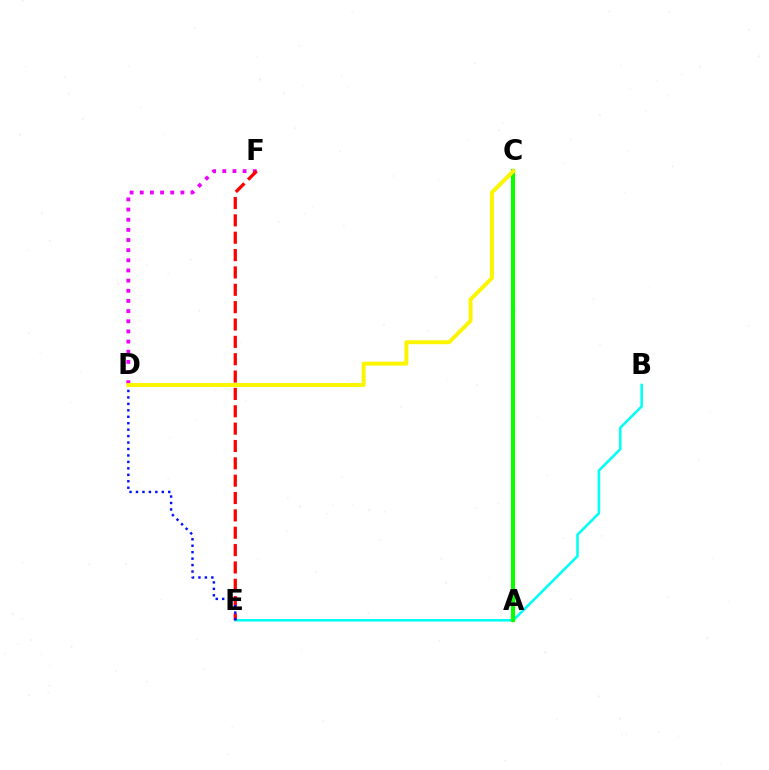{('D', 'F'): [{'color': '#ee00ff', 'line_style': 'dotted', 'thickness': 2.76}], ('B', 'E'): [{'color': '#00fff6', 'line_style': 'solid', 'thickness': 1.85}], ('A', 'C'): [{'color': '#08ff00', 'line_style': 'solid', 'thickness': 2.95}], ('E', 'F'): [{'color': '#ff0000', 'line_style': 'dashed', 'thickness': 2.36}], ('D', 'E'): [{'color': '#0010ff', 'line_style': 'dotted', 'thickness': 1.75}], ('C', 'D'): [{'color': '#fcf500', 'line_style': 'solid', 'thickness': 2.84}]}